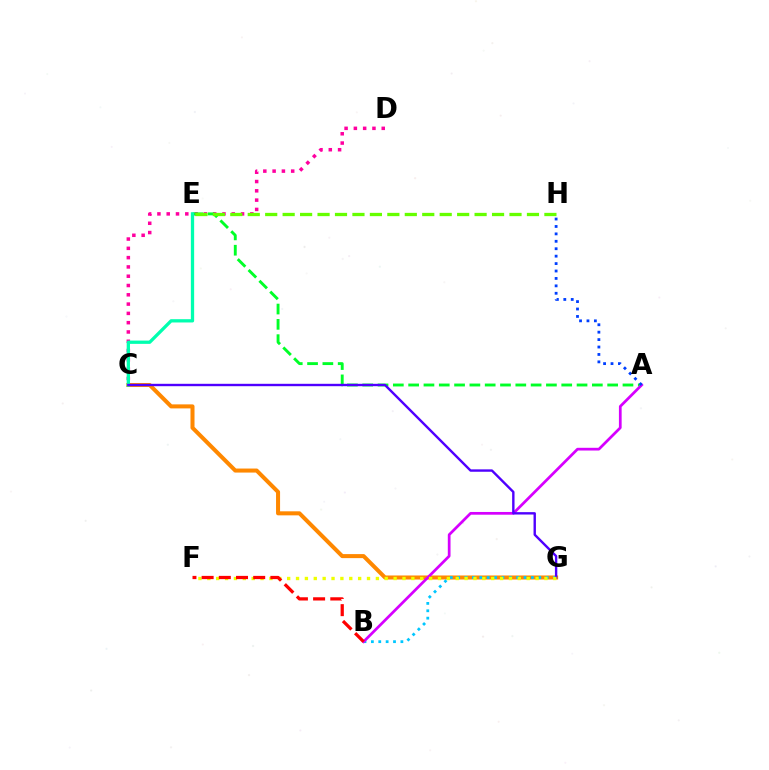{('C', 'D'): [{'color': '#ff00a0', 'line_style': 'dotted', 'thickness': 2.52}], ('C', 'G'): [{'color': '#ff8800', 'line_style': 'solid', 'thickness': 2.9}, {'color': '#4f00ff', 'line_style': 'solid', 'thickness': 1.72}], ('A', 'E'): [{'color': '#00ff27', 'line_style': 'dashed', 'thickness': 2.08}], ('C', 'E'): [{'color': '#00ffaf', 'line_style': 'solid', 'thickness': 2.36}], ('B', 'G'): [{'color': '#00c7ff', 'line_style': 'dotted', 'thickness': 2.0}], ('A', 'B'): [{'color': '#d600ff', 'line_style': 'solid', 'thickness': 1.97}], ('E', 'H'): [{'color': '#66ff00', 'line_style': 'dashed', 'thickness': 2.37}], ('F', 'G'): [{'color': '#eeff00', 'line_style': 'dotted', 'thickness': 2.41}], ('A', 'H'): [{'color': '#003fff', 'line_style': 'dotted', 'thickness': 2.02}], ('B', 'F'): [{'color': '#ff0000', 'line_style': 'dashed', 'thickness': 2.34}]}